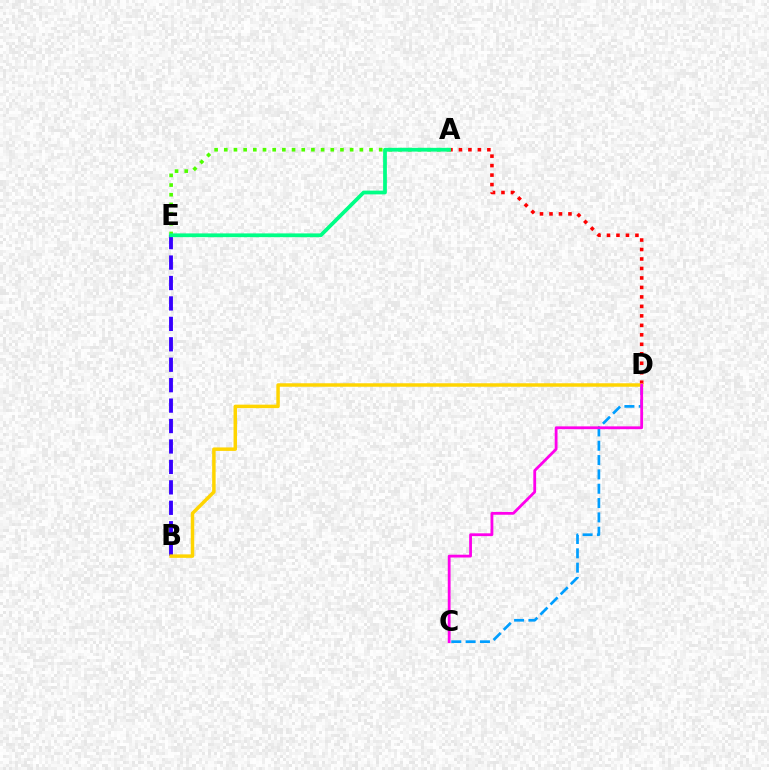{('C', 'D'): [{'color': '#009eff', 'line_style': 'dashed', 'thickness': 1.95}, {'color': '#ff00ed', 'line_style': 'solid', 'thickness': 2.02}], ('A', 'D'): [{'color': '#ff0000', 'line_style': 'dotted', 'thickness': 2.58}], ('A', 'E'): [{'color': '#4fff00', 'line_style': 'dotted', 'thickness': 2.63}, {'color': '#00ff86', 'line_style': 'solid', 'thickness': 2.7}], ('B', 'E'): [{'color': '#3700ff', 'line_style': 'dashed', 'thickness': 2.78}], ('B', 'D'): [{'color': '#ffd500', 'line_style': 'solid', 'thickness': 2.5}]}